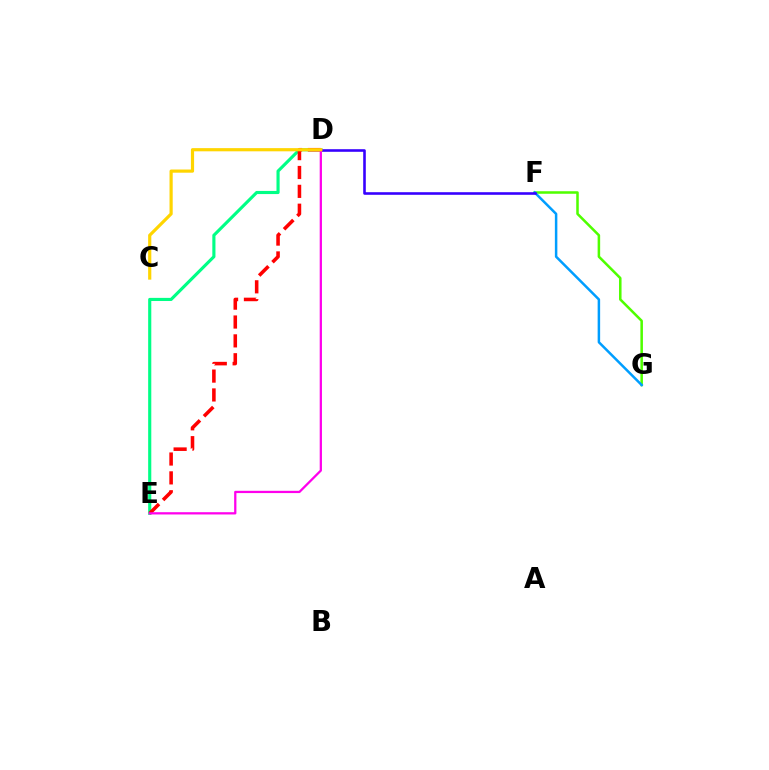{('F', 'G'): [{'color': '#4fff00', 'line_style': 'solid', 'thickness': 1.82}, {'color': '#009eff', 'line_style': 'solid', 'thickness': 1.8}], ('D', 'E'): [{'color': '#00ff86', 'line_style': 'solid', 'thickness': 2.25}, {'color': '#ff0000', 'line_style': 'dashed', 'thickness': 2.56}, {'color': '#ff00ed', 'line_style': 'solid', 'thickness': 1.63}], ('D', 'F'): [{'color': '#3700ff', 'line_style': 'solid', 'thickness': 1.87}], ('C', 'D'): [{'color': '#ffd500', 'line_style': 'solid', 'thickness': 2.29}]}